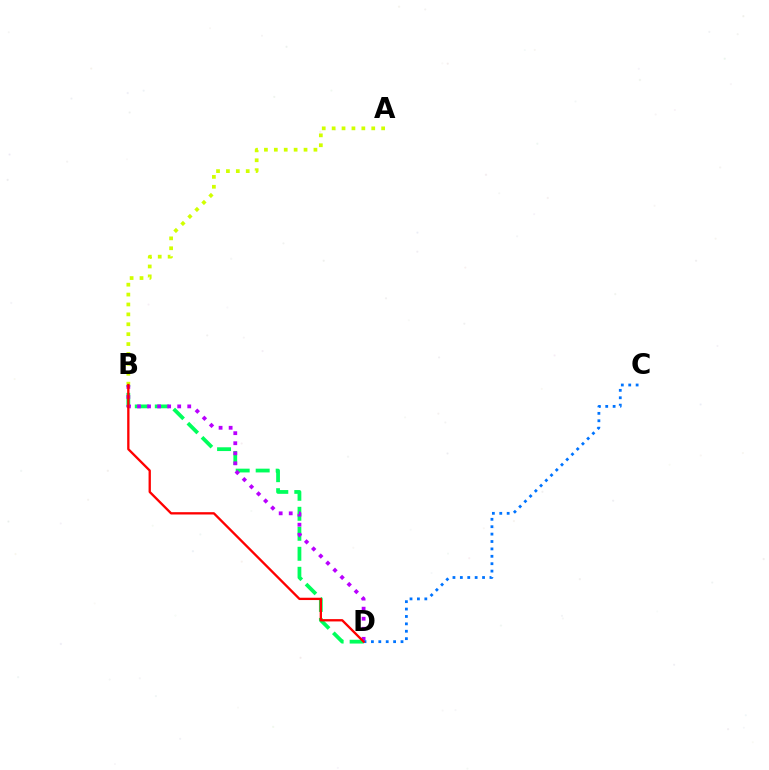{('A', 'B'): [{'color': '#d1ff00', 'line_style': 'dotted', 'thickness': 2.69}], ('B', 'D'): [{'color': '#00ff5c', 'line_style': 'dashed', 'thickness': 2.72}, {'color': '#b900ff', 'line_style': 'dotted', 'thickness': 2.73}, {'color': '#ff0000', 'line_style': 'solid', 'thickness': 1.67}], ('C', 'D'): [{'color': '#0074ff', 'line_style': 'dotted', 'thickness': 2.01}]}